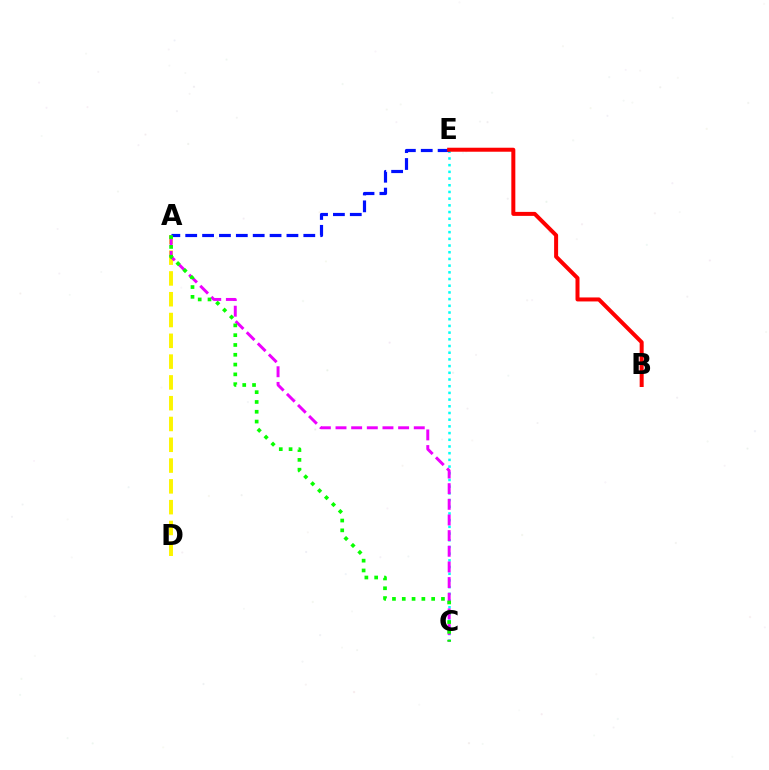{('A', 'D'): [{'color': '#fcf500', 'line_style': 'dashed', 'thickness': 2.82}], ('C', 'E'): [{'color': '#00fff6', 'line_style': 'dotted', 'thickness': 1.82}], ('A', 'E'): [{'color': '#0010ff', 'line_style': 'dashed', 'thickness': 2.29}], ('A', 'C'): [{'color': '#ee00ff', 'line_style': 'dashed', 'thickness': 2.13}, {'color': '#08ff00', 'line_style': 'dotted', 'thickness': 2.66}], ('B', 'E'): [{'color': '#ff0000', 'line_style': 'solid', 'thickness': 2.88}]}